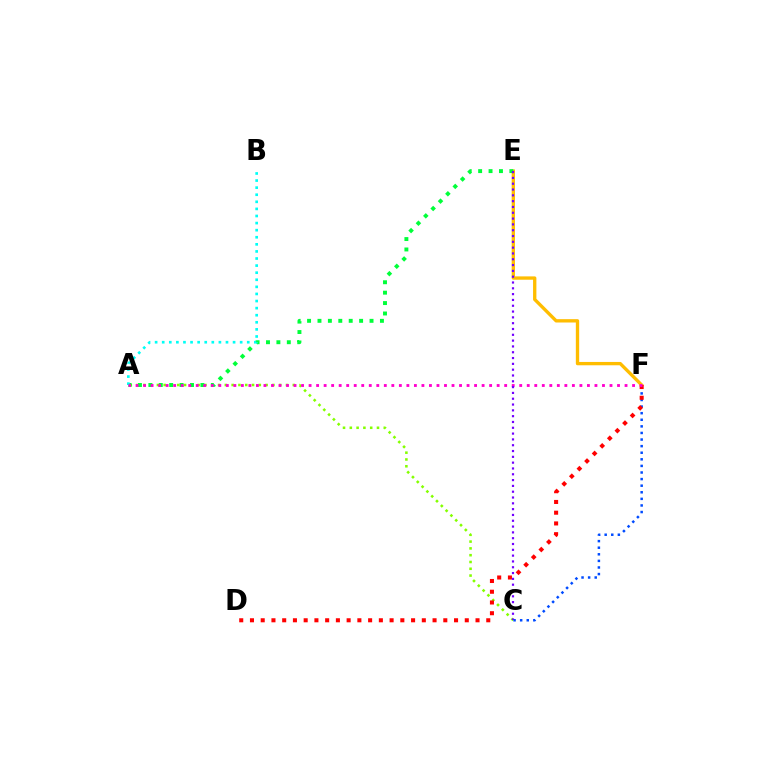{('E', 'F'): [{'color': '#ffbd00', 'line_style': 'solid', 'thickness': 2.4}], ('A', 'C'): [{'color': '#84ff00', 'line_style': 'dotted', 'thickness': 1.85}], ('A', 'E'): [{'color': '#00ff39', 'line_style': 'dotted', 'thickness': 2.83}], ('C', 'F'): [{'color': '#004bff', 'line_style': 'dotted', 'thickness': 1.79}], ('A', 'B'): [{'color': '#00fff6', 'line_style': 'dotted', 'thickness': 1.93}], ('D', 'F'): [{'color': '#ff0000', 'line_style': 'dotted', 'thickness': 2.92}], ('A', 'F'): [{'color': '#ff00cf', 'line_style': 'dotted', 'thickness': 2.04}], ('C', 'E'): [{'color': '#7200ff', 'line_style': 'dotted', 'thickness': 1.58}]}